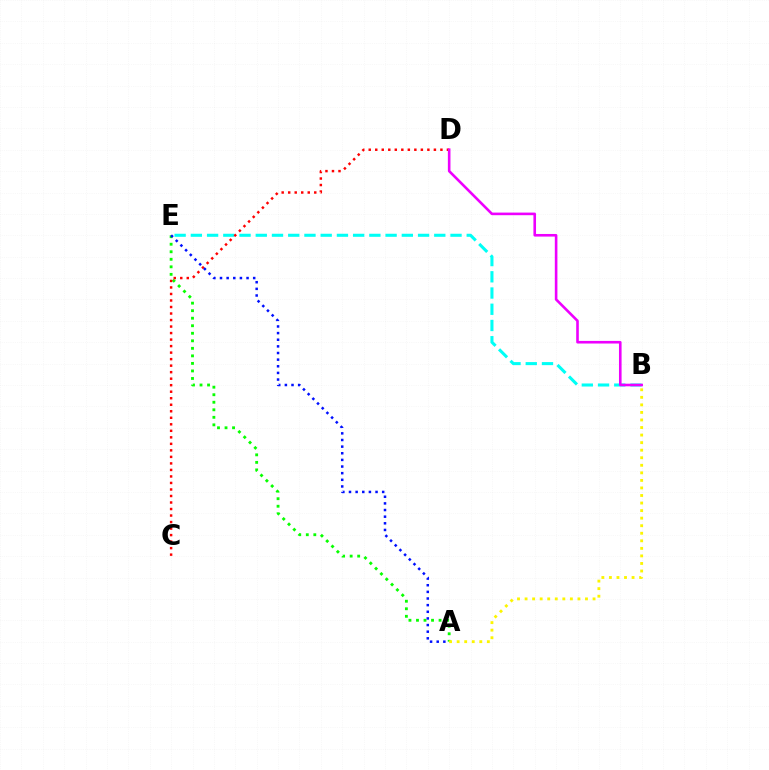{('B', 'E'): [{'color': '#00fff6', 'line_style': 'dashed', 'thickness': 2.2}], ('A', 'E'): [{'color': '#08ff00', 'line_style': 'dotted', 'thickness': 2.05}, {'color': '#0010ff', 'line_style': 'dotted', 'thickness': 1.8}], ('C', 'D'): [{'color': '#ff0000', 'line_style': 'dotted', 'thickness': 1.77}], ('B', 'D'): [{'color': '#ee00ff', 'line_style': 'solid', 'thickness': 1.88}], ('A', 'B'): [{'color': '#fcf500', 'line_style': 'dotted', 'thickness': 2.05}]}